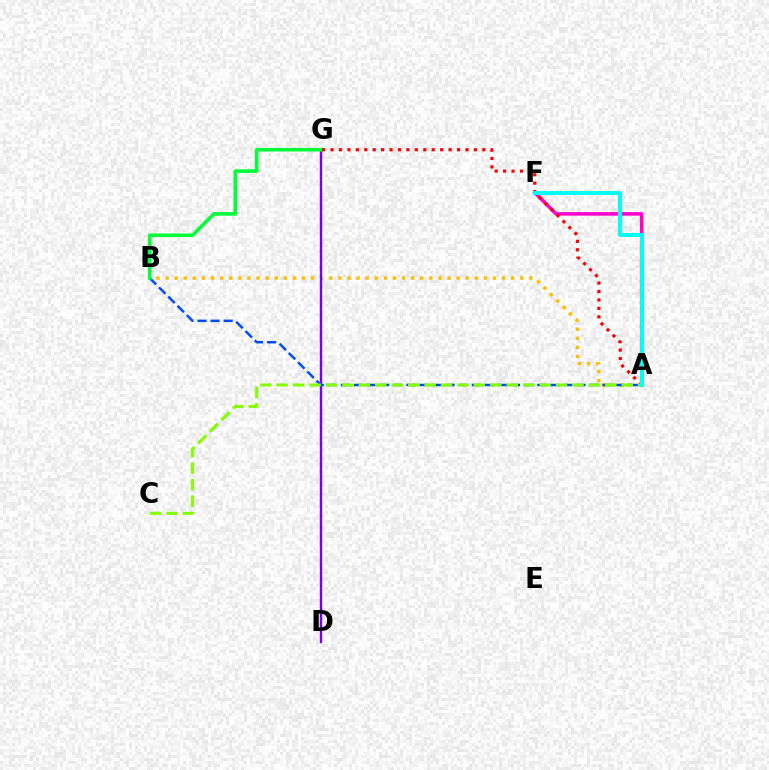{('A', 'B'): [{'color': '#ffbd00', 'line_style': 'dotted', 'thickness': 2.47}, {'color': '#004bff', 'line_style': 'dashed', 'thickness': 1.78}], ('D', 'G'): [{'color': '#7200ff', 'line_style': 'solid', 'thickness': 1.72}], ('A', 'F'): [{'color': '#ff00cf', 'line_style': 'solid', 'thickness': 2.55}, {'color': '#00fff6', 'line_style': 'solid', 'thickness': 2.85}], ('B', 'G'): [{'color': '#00ff39', 'line_style': 'solid', 'thickness': 2.59}], ('A', 'G'): [{'color': '#ff0000', 'line_style': 'dotted', 'thickness': 2.29}], ('A', 'C'): [{'color': '#84ff00', 'line_style': 'dashed', 'thickness': 2.23}]}